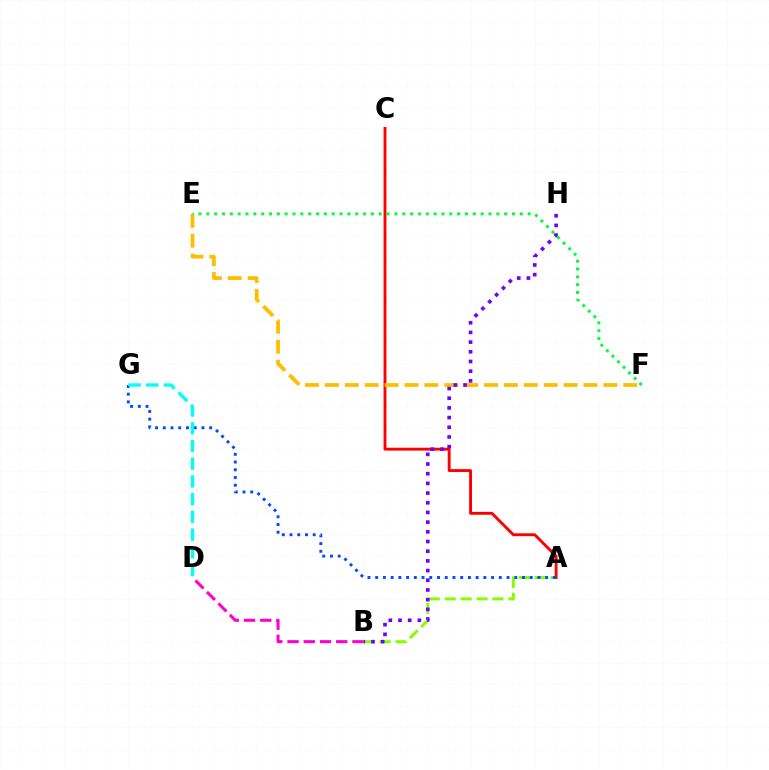{('A', 'B'): [{'color': '#84ff00', 'line_style': 'dashed', 'thickness': 2.16}], ('A', 'C'): [{'color': '#ff0000', 'line_style': 'solid', 'thickness': 2.08}], ('A', 'G'): [{'color': '#004bff', 'line_style': 'dotted', 'thickness': 2.1}], ('E', 'F'): [{'color': '#ffbd00', 'line_style': 'dashed', 'thickness': 2.7}, {'color': '#00ff39', 'line_style': 'dotted', 'thickness': 2.13}], ('B', 'H'): [{'color': '#7200ff', 'line_style': 'dotted', 'thickness': 2.63}], ('B', 'D'): [{'color': '#ff00cf', 'line_style': 'dashed', 'thickness': 2.2}], ('D', 'G'): [{'color': '#00fff6', 'line_style': 'dashed', 'thickness': 2.41}]}